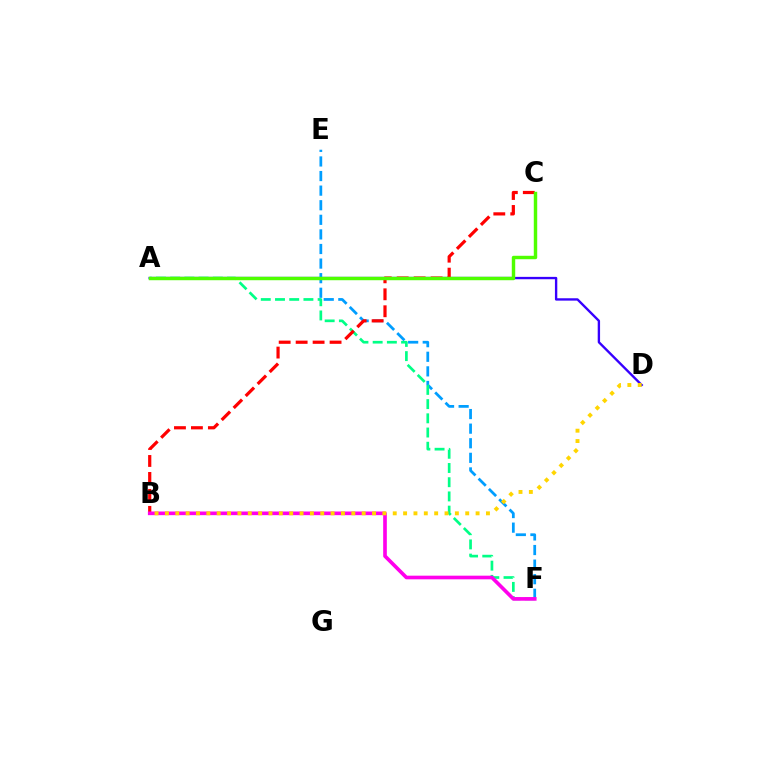{('A', 'D'): [{'color': '#3700ff', 'line_style': 'solid', 'thickness': 1.7}], ('E', 'F'): [{'color': '#009eff', 'line_style': 'dashed', 'thickness': 1.98}], ('A', 'F'): [{'color': '#00ff86', 'line_style': 'dashed', 'thickness': 1.93}], ('B', 'C'): [{'color': '#ff0000', 'line_style': 'dashed', 'thickness': 2.3}], ('B', 'F'): [{'color': '#ff00ed', 'line_style': 'solid', 'thickness': 2.63}], ('A', 'C'): [{'color': '#4fff00', 'line_style': 'solid', 'thickness': 2.48}], ('B', 'D'): [{'color': '#ffd500', 'line_style': 'dotted', 'thickness': 2.81}]}